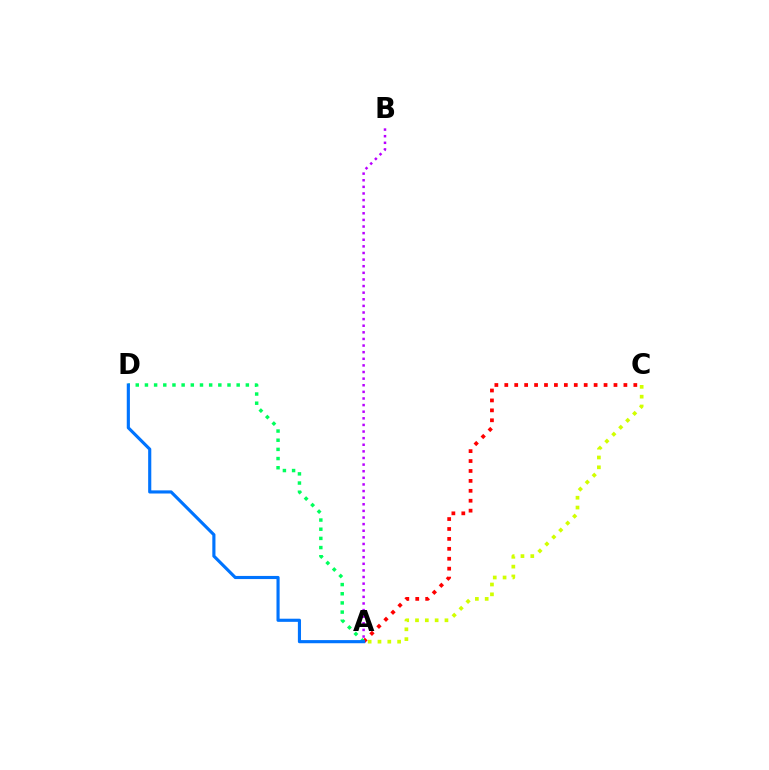{('A', 'C'): [{'color': '#d1ff00', 'line_style': 'dotted', 'thickness': 2.67}, {'color': '#ff0000', 'line_style': 'dotted', 'thickness': 2.7}], ('A', 'D'): [{'color': '#00ff5c', 'line_style': 'dotted', 'thickness': 2.49}, {'color': '#0074ff', 'line_style': 'solid', 'thickness': 2.26}], ('A', 'B'): [{'color': '#b900ff', 'line_style': 'dotted', 'thickness': 1.8}]}